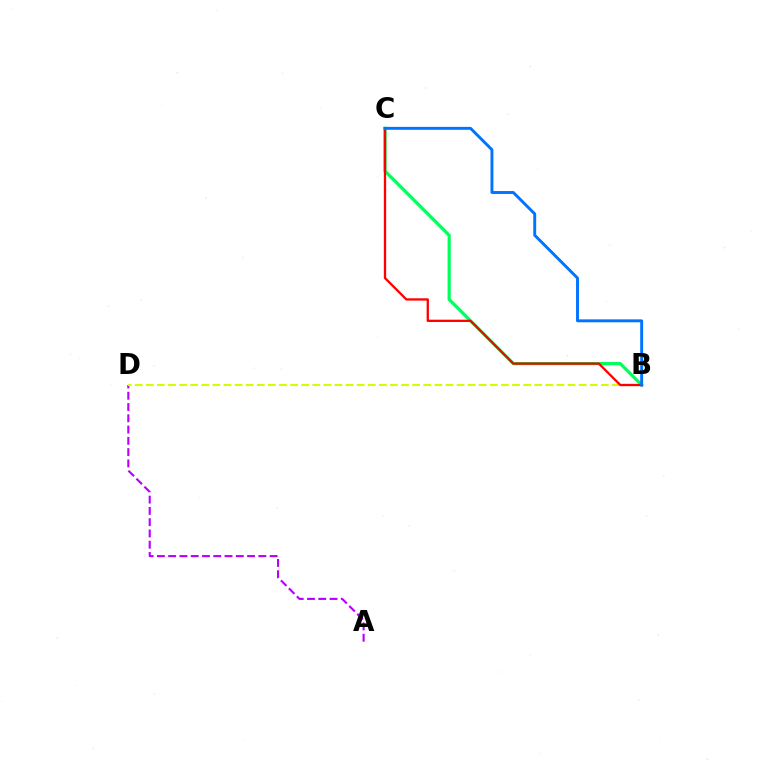{('A', 'D'): [{'color': '#b900ff', 'line_style': 'dashed', 'thickness': 1.53}], ('B', 'D'): [{'color': '#d1ff00', 'line_style': 'dashed', 'thickness': 1.51}], ('B', 'C'): [{'color': '#00ff5c', 'line_style': 'solid', 'thickness': 2.3}, {'color': '#ff0000', 'line_style': 'solid', 'thickness': 1.65}, {'color': '#0074ff', 'line_style': 'solid', 'thickness': 2.1}]}